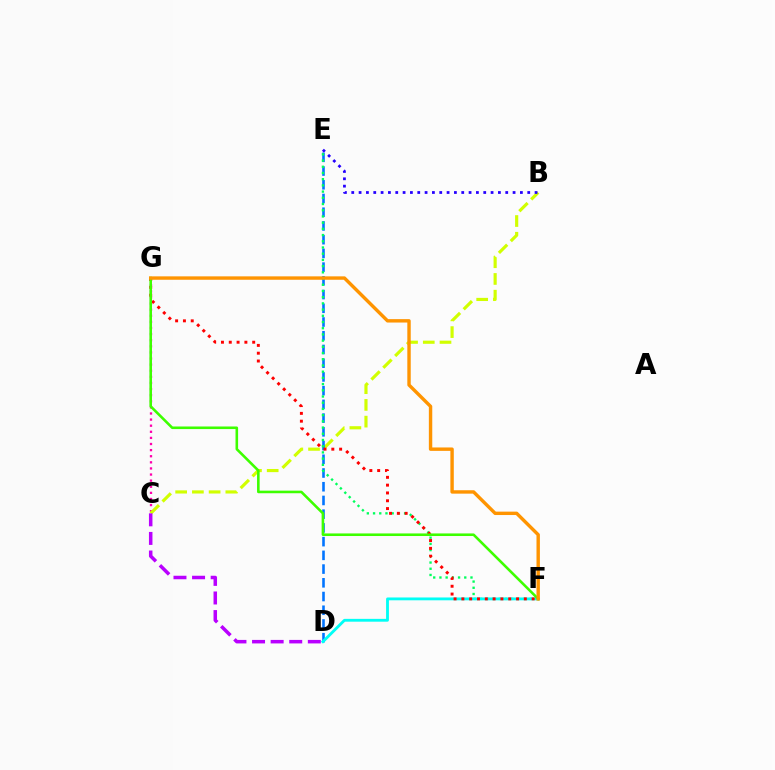{('C', 'G'): [{'color': '#ff00ac', 'line_style': 'dotted', 'thickness': 1.66}], ('B', 'C'): [{'color': '#d1ff00', 'line_style': 'dashed', 'thickness': 2.27}], ('D', 'E'): [{'color': '#0074ff', 'line_style': 'dashed', 'thickness': 1.86}], ('E', 'F'): [{'color': '#00ff5c', 'line_style': 'dotted', 'thickness': 1.69}], ('D', 'F'): [{'color': '#00fff6', 'line_style': 'solid', 'thickness': 2.04}], ('F', 'G'): [{'color': '#ff0000', 'line_style': 'dotted', 'thickness': 2.12}, {'color': '#3dff00', 'line_style': 'solid', 'thickness': 1.86}, {'color': '#ff9400', 'line_style': 'solid', 'thickness': 2.45}], ('B', 'E'): [{'color': '#2500ff', 'line_style': 'dotted', 'thickness': 1.99}], ('C', 'D'): [{'color': '#b900ff', 'line_style': 'dashed', 'thickness': 2.53}]}